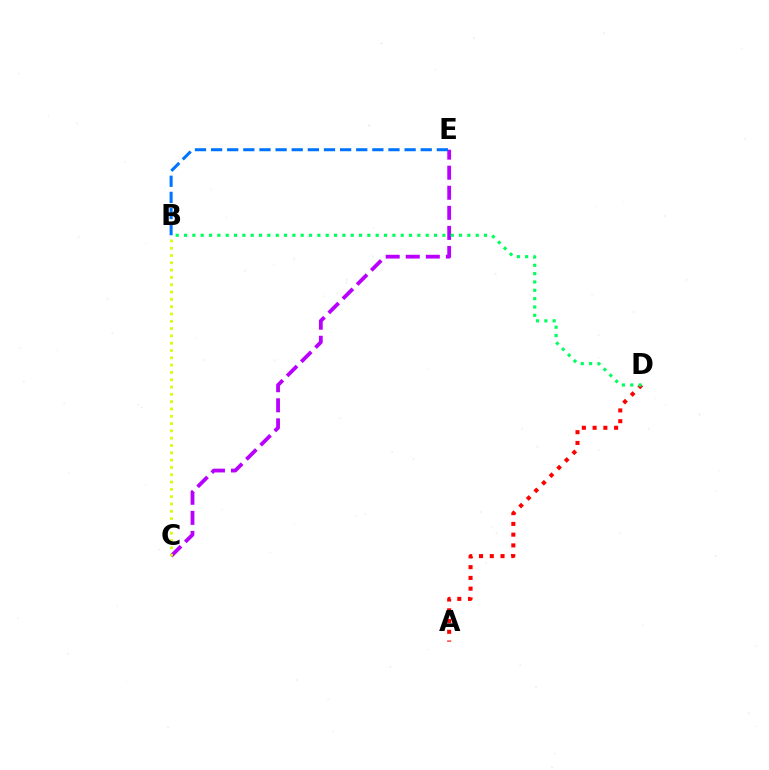{('C', 'E'): [{'color': '#b900ff', 'line_style': 'dashed', 'thickness': 2.73}], ('B', 'E'): [{'color': '#0074ff', 'line_style': 'dashed', 'thickness': 2.19}], ('B', 'C'): [{'color': '#d1ff00', 'line_style': 'dotted', 'thickness': 1.99}], ('A', 'D'): [{'color': '#ff0000', 'line_style': 'dotted', 'thickness': 2.92}], ('B', 'D'): [{'color': '#00ff5c', 'line_style': 'dotted', 'thickness': 2.26}]}